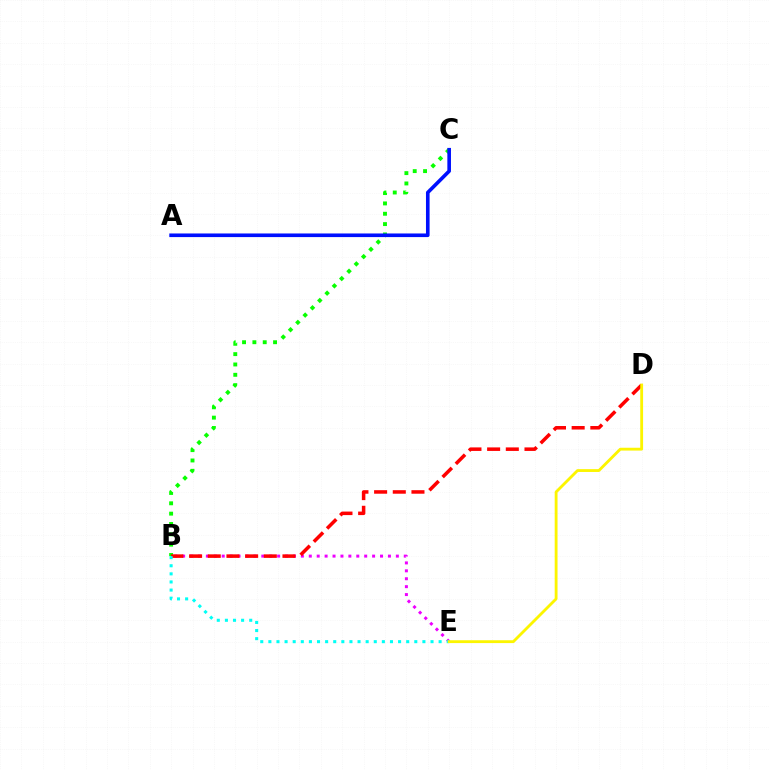{('B', 'C'): [{'color': '#08ff00', 'line_style': 'dotted', 'thickness': 2.81}], ('B', 'E'): [{'color': '#ee00ff', 'line_style': 'dotted', 'thickness': 2.15}, {'color': '#00fff6', 'line_style': 'dotted', 'thickness': 2.2}], ('A', 'C'): [{'color': '#0010ff', 'line_style': 'solid', 'thickness': 2.61}], ('B', 'D'): [{'color': '#ff0000', 'line_style': 'dashed', 'thickness': 2.54}], ('D', 'E'): [{'color': '#fcf500', 'line_style': 'solid', 'thickness': 2.04}]}